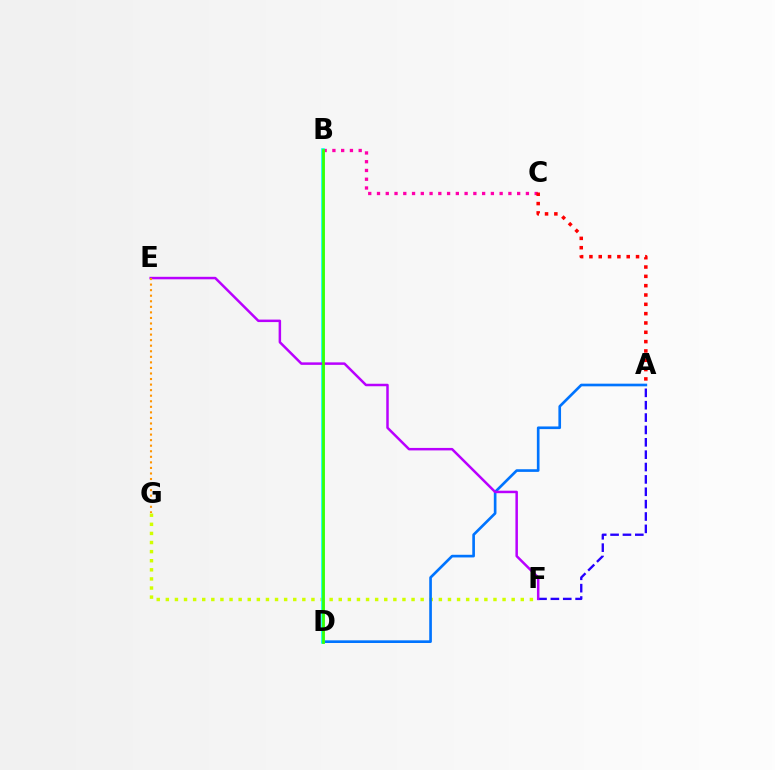{('B', 'C'): [{'color': '#ff00ac', 'line_style': 'dotted', 'thickness': 2.38}], ('F', 'G'): [{'color': '#d1ff00', 'line_style': 'dotted', 'thickness': 2.47}], ('A', 'D'): [{'color': '#0074ff', 'line_style': 'solid', 'thickness': 1.91}], ('B', 'D'): [{'color': '#00ff5c', 'line_style': 'solid', 'thickness': 1.75}, {'color': '#00fff6', 'line_style': 'solid', 'thickness': 2.57}, {'color': '#3dff00', 'line_style': 'solid', 'thickness': 1.97}], ('A', 'F'): [{'color': '#2500ff', 'line_style': 'dashed', 'thickness': 1.68}], ('E', 'F'): [{'color': '#b900ff', 'line_style': 'solid', 'thickness': 1.8}], ('E', 'G'): [{'color': '#ff9400', 'line_style': 'dotted', 'thickness': 1.51}], ('A', 'C'): [{'color': '#ff0000', 'line_style': 'dotted', 'thickness': 2.53}]}